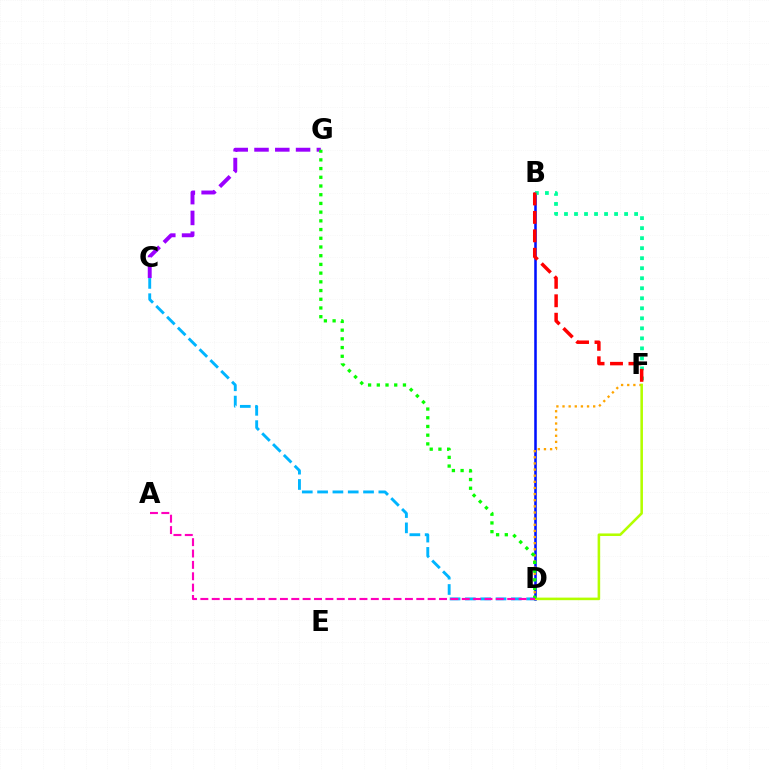{('B', 'D'): [{'color': '#0010ff', 'line_style': 'solid', 'thickness': 1.84}], ('D', 'F'): [{'color': '#ffa500', 'line_style': 'dotted', 'thickness': 1.67}, {'color': '#b3ff00', 'line_style': 'solid', 'thickness': 1.85}], ('B', 'F'): [{'color': '#00ff9d', 'line_style': 'dotted', 'thickness': 2.72}, {'color': '#ff0000', 'line_style': 'dashed', 'thickness': 2.51}], ('C', 'G'): [{'color': '#9b00ff', 'line_style': 'dashed', 'thickness': 2.82}], ('C', 'D'): [{'color': '#00b5ff', 'line_style': 'dashed', 'thickness': 2.08}], ('D', 'G'): [{'color': '#08ff00', 'line_style': 'dotted', 'thickness': 2.37}], ('A', 'D'): [{'color': '#ff00bd', 'line_style': 'dashed', 'thickness': 1.54}]}